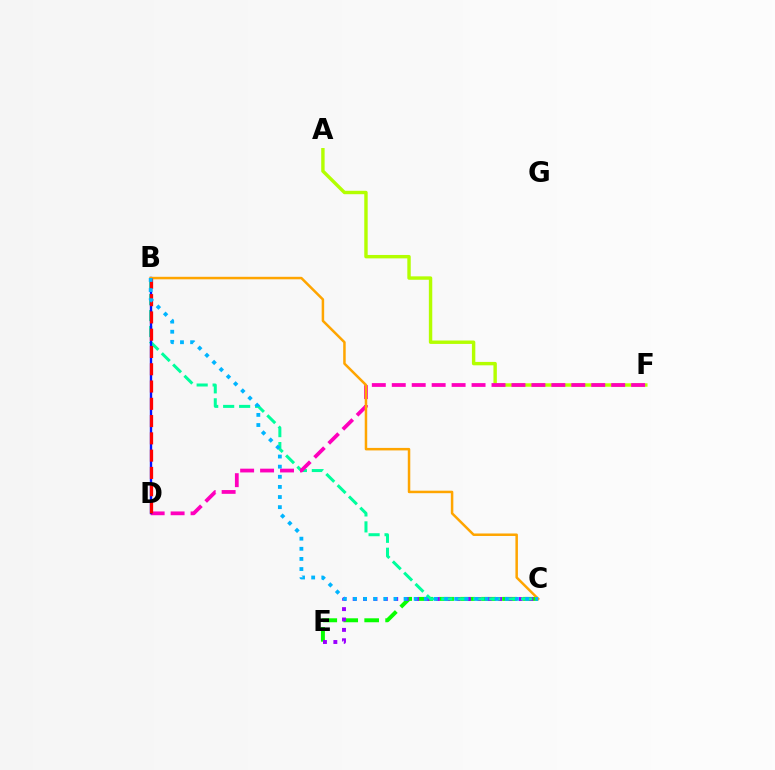{('C', 'E'): [{'color': '#08ff00', 'line_style': 'dashed', 'thickness': 2.85}, {'color': '#9b00ff', 'line_style': 'dotted', 'thickness': 2.82}], ('B', 'C'): [{'color': '#00ff9d', 'line_style': 'dashed', 'thickness': 2.17}, {'color': '#ffa500', 'line_style': 'solid', 'thickness': 1.8}, {'color': '#00b5ff', 'line_style': 'dotted', 'thickness': 2.75}], ('A', 'F'): [{'color': '#b3ff00', 'line_style': 'solid', 'thickness': 2.46}], ('D', 'F'): [{'color': '#ff00bd', 'line_style': 'dashed', 'thickness': 2.71}], ('B', 'D'): [{'color': '#0010ff', 'line_style': 'solid', 'thickness': 1.71}, {'color': '#ff0000', 'line_style': 'dashed', 'thickness': 2.35}]}